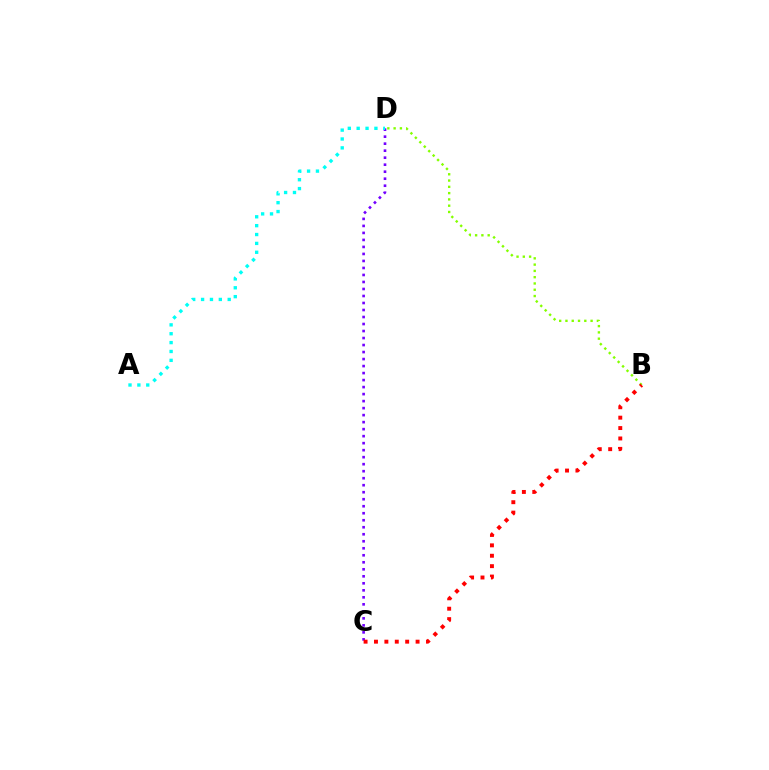{('B', 'D'): [{'color': '#84ff00', 'line_style': 'dotted', 'thickness': 1.71}], ('C', 'D'): [{'color': '#7200ff', 'line_style': 'dotted', 'thickness': 1.9}], ('A', 'D'): [{'color': '#00fff6', 'line_style': 'dotted', 'thickness': 2.41}], ('B', 'C'): [{'color': '#ff0000', 'line_style': 'dotted', 'thickness': 2.83}]}